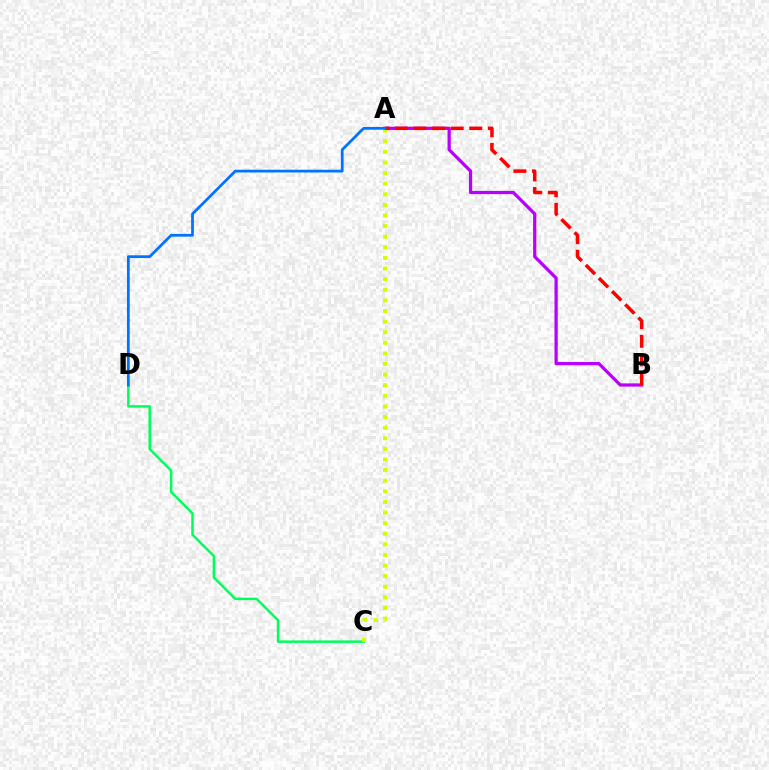{('C', 'D'): [{'color': '#00ff5c', 'line_style': 'solid', 'thickness': 1.8}], ('A', 'B'): [{'color': '#b900ff', 'line_style': 'solid', 'thickness': 2.34}, {'color': '#ff0000', 'line_style': 'dashed', 'thickness': 2.53}], ('A', 'C'): [{'color': '#d1ff00', 'line_style': 'dotted', 'thickness': 2.88}], ('A', 'D'): [{'color': '#0074ff', 'line_style': 'solid', 'thickness': 1.99}]}